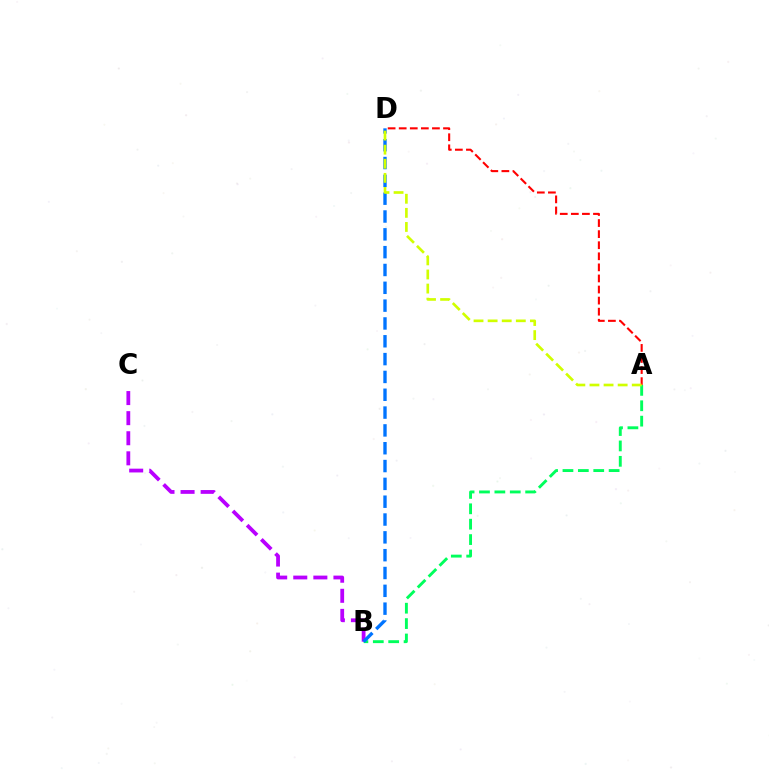{('A', 'B'): [{'color': '#00ff5c', 'line_style': 'dashed', 'thickness': 2.09}], ('A', 'D'): [{'color': '#ff0000', 'line_style': 'dashed', 'thickness': 1.5}, {'color': '#d1ff00', 'line_style': 'dashed', 'thickness': 1.91}], ('B', 'C'): [{'color': '#b900ff', 'line_style': 'dashed', 'thickness': 2.73}], ('B', 'D'): [{'color': '#0074ff', 'line_style': 'dashed', 'thickness': 2.42}]}